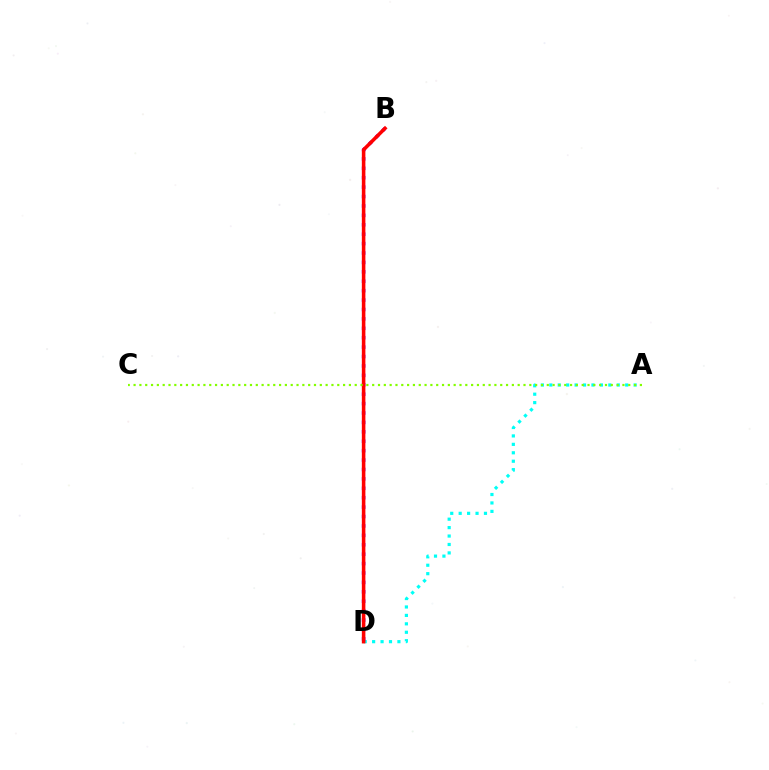{('A', 'D'): [{'color': '#00fff6', 'line_style': 'dotted', 'thickness': 2.29}], ('B', 'D'): [{'color': '#7200ff', 'line_style': 'dotted', 'thickness': 2.56}, {'color': '#ff0000', 'line_style': 'solid', 'thickness': 2.56}], ('A', 'C'): [{'color': '#84ff00', 'line_style': 'dotted', 'thickness': 1.58}]}